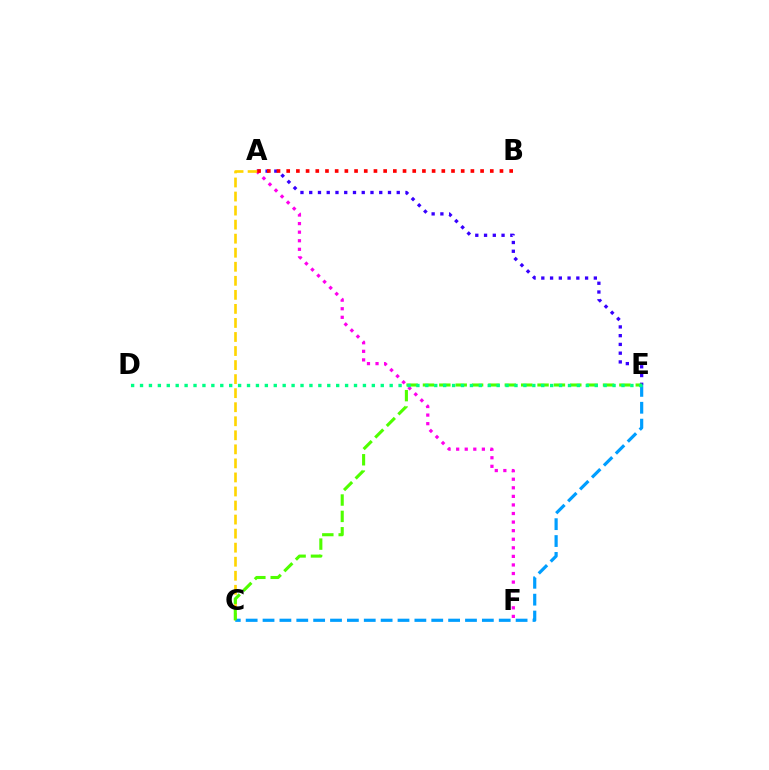{('A', 'E'): [{'color': '#3700ff', 'line_style': 'dotted', 'thickness': 2.38}], ('A', 'F'): [{'color': '#ff00ed', 'line_style': 'dotted', 'thickness': 2.33}], ('A', 'C'): [{'color': '#ffd500', 'line_style': 'dashed', 'thickness': 1.91}], ('C', 'E'): [{'color': '#009eff', 'line_style': 'dashed', 'thickness': 2.29}, {'color': '#4fff00', 'line_style': 'dashed', 'thickness': 2.22}], ('A', 'B'): [{'color': '#ff0000', 'line_style': 'dotted', 'thickness': 2.63}], ('D', 'E'): [{'color': '#00ff86', 'line_style': 'dotted', 'thickness': 2.42}]}